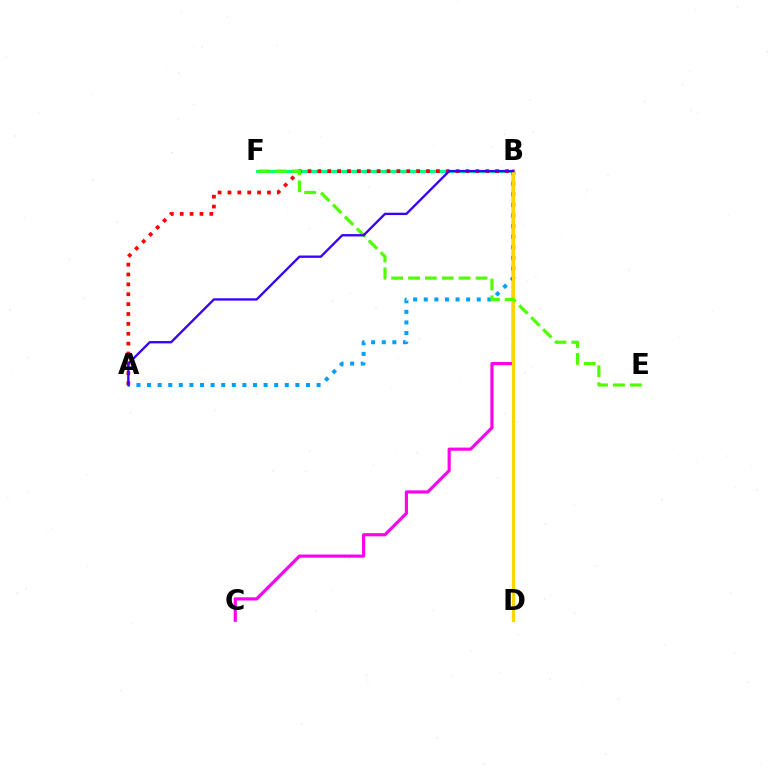{('A', 'B'): [{'color': '#009eff', 'line_style': 'dotted', 'thickness': 2.88}, {'color': '#ff0000', 'line_style': 'dotted', 'thickness': 2.68}, {'color': '#3700ff', 'line_style': 'solid', 'thickness': 1.68}], ('B', 'F'): [{'color': '#00ff86', 'line_style': 'solid', 'thickness': 2.24}], ('B', 'C'): [{'color': '#ff00ed', 'line_style': 'solid', 'thickness': 2.27}], ('B', 'D'): [{'color': '#ffd500', 'line_style': 'solid', 'thickness': 2.28}], ('E', 'F'): [{'color': '#4fff00', 'line_style': 'dashed', 'thickness': 2.29}]}